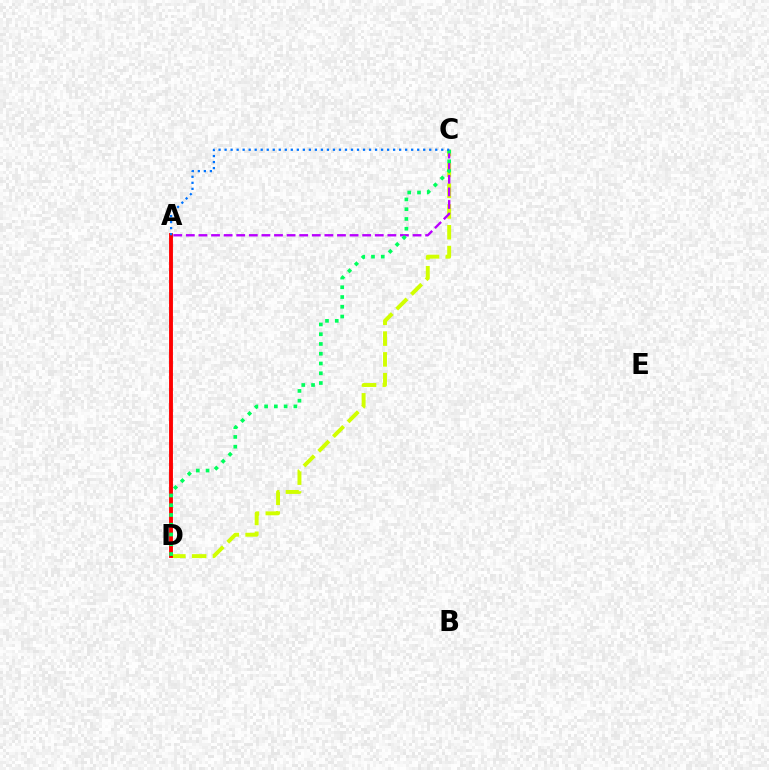{('C', 'D'): [{'color': '#d1ff00', 'line_style': 'dashed', 'thickness': 2.82}, {'color': '#00ff5c', 'line_style': 'dotted', 'thickness': 2.65}], ('A', 'C'): [{'color': '#b900ff', 'line_style': 'dashed', 'thickness': 1.71}, {'color': '#0074ff', 'line_style': 'dotted', 'thickness': 1.64}], ('A', 'D'): [{'color': '#ff0000', 'line_style': 'solid', 'thickness': 2.79}]}